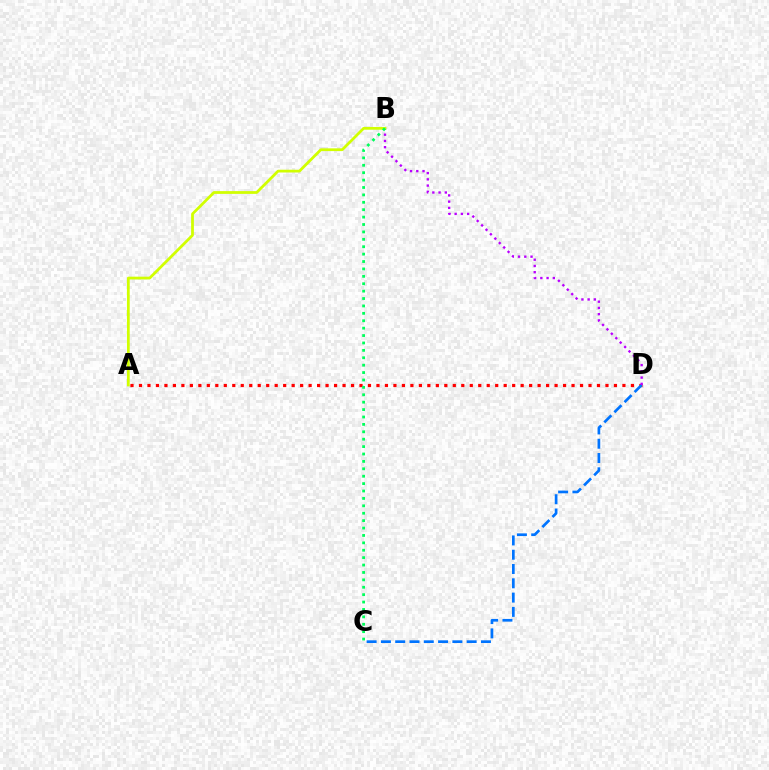{('A', 'D'): [{'color': '#ff0000', 'line_style': 'dotted', 'thickness': 2.3}], ('C', 'D'): [{'color': '#0074ff', 'line_style': 'dashed', 'thickness': 1.94}], ('B', 'D'): [{'color': '#b900ff', 'line_style': 'dotted', 'thickness': 1.7}], ('A', 'B'): [{'color': '#d1ff00', 'line_style': 'solid', 'thickness': 1.99}], ('B', 'C'): [{'color': '#00ff5c', 'line_style': 'dotted', 'thickness': 2.01}]}